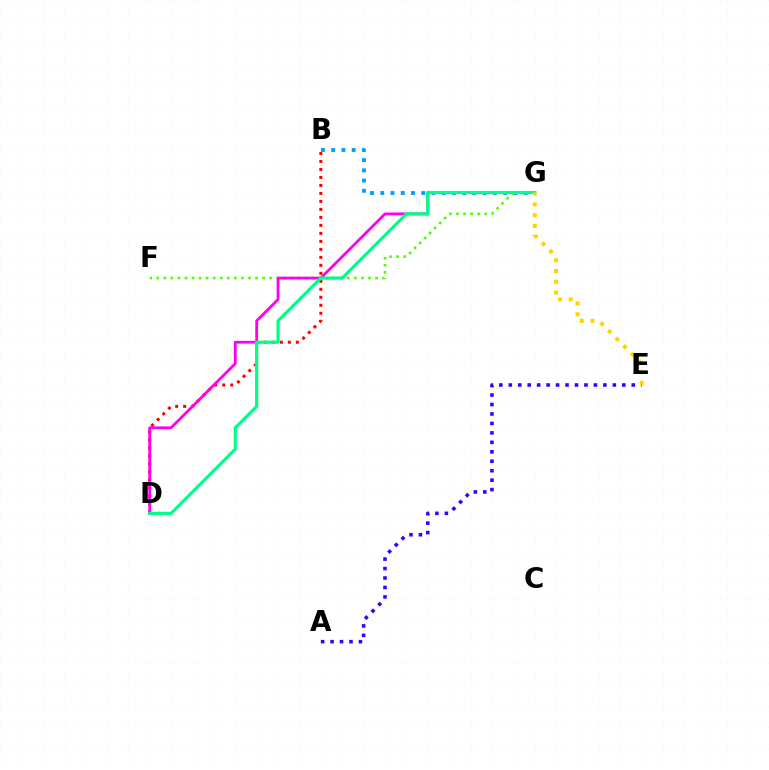{('B', 'D'): [{'color': '#ff0000', 'line_style': 'dotted', 'thickness': 2.17}], ('B', 'G'): [{'color': '#009eff', 'line_style': 'dotted', 'thickness': 2.78}], ('F', 'G'): [{'color': '#4fff00', 'line_style': 'dotted', 'thickness': 1.92}], ('A', 'E'): [{'color': '#3700ff', 'line_style': 'dotted', 'thickness': 2.57}], ('D', 'G'): [{'color': '#ff00ed', 'line_style': 'solid', 'thickness': 2.01}, {'color': '#00ff86', 'line_style': 'solid', 'thickness': 2.3}], ('E', 'G'): [{'color': '#ffd500', 'line_style': 'dotted', 'thickness': 2.93}]}